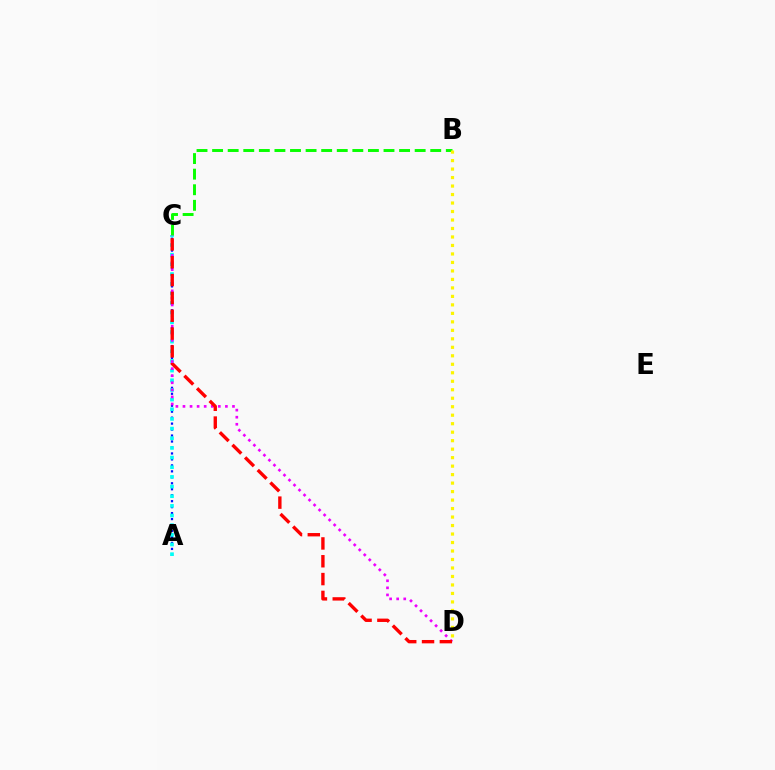{('A', 'C'): [{'color': '#0010ff', 'line_style': 'dotted', 'thickness': 1.62}, {'color': '#00fff6', 'line_style': 'dotted', 'thickness': 2.62}], ('B', 'C'): [{'color': '#08ff00', 'line_style': 'dashed', 'thickness': 2.12}], ('C', 'D'): [{'color': '#ee00ff', 'line_style': 'dotted', 'thickness': 1.92}, {'color': '#ff0000', 'line_style': 'dashed', 'thickness': 2.42}], ('B', 'D'): [{'color': '#fcf500', 'line_style': 'dotted', 'thickness': 2.31}]}